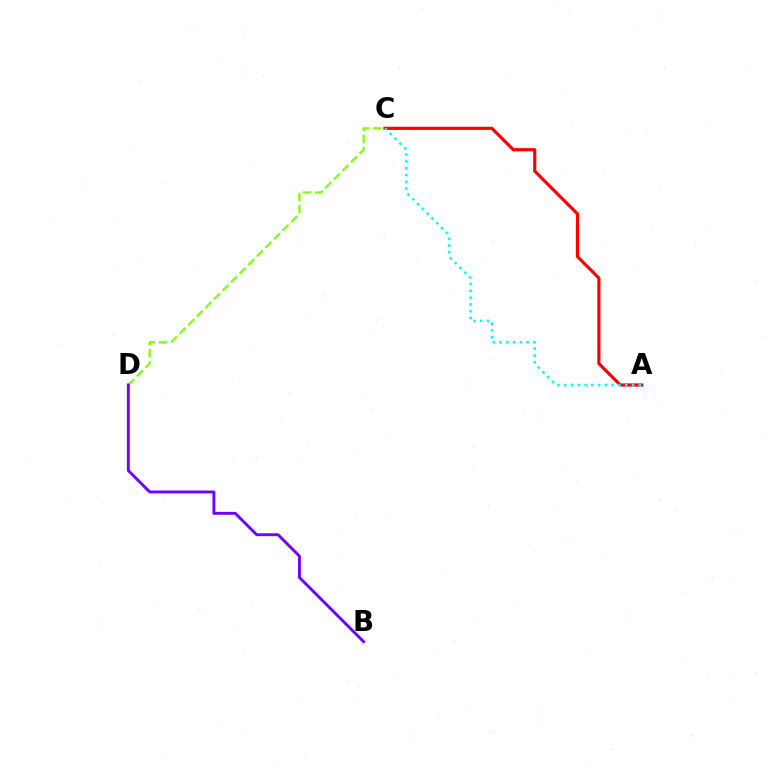{('C', 'D'): [{'color': '#84ff00', 'line_style': 'dashed', 'thickness': 1.65}], ('A', 'C'): [{'color': '#ff0000', 'line_style': 'solid', 'thickness': 2.29}, {'color': '#00fff6', 'line_style': 'dotted', 'thickness': 1.84}], ('B', 'D'): [{'color': '#7200ff', 'line_style': 'solid', 'thickness': 2.08}]}